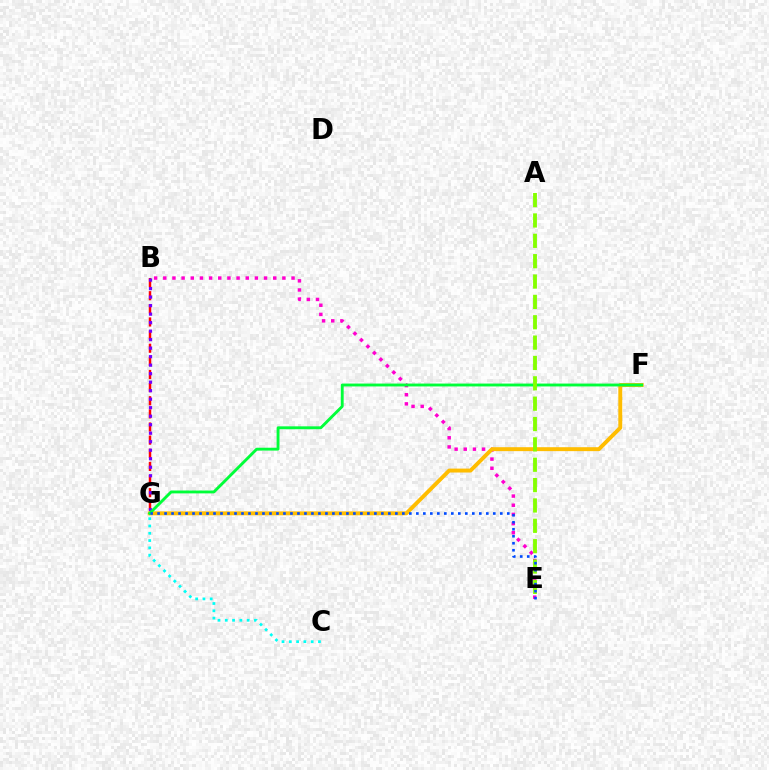{('B', 'E'): [{'color': '#ff00cf', 'line_style': 'dotted', 'thickness': 2.49}], ('B', 'G'): [{'color': '#ff0000', 'line_style': 'dashed', 'thickness': 1.78}, {'color': '#7200ff', 'line_style': 'dotted', 'thickness': 2.31}], ('F', 'G'): [{'color': '#ffbd00', 'line_style': 'solid', 'thickness': 2.83}, {'color': '#00ff39', 'line_style': 'solid', 'thickness': 2.07}], ('C', 'G'): [{'color': '#00fff6', 'line_style': 'dotted', 'thickness': 1.98}], ('A', 'E'): [{'color': '#84ff00', 'line_style': 'dashed', 'thickness': 2.77}], ('E', 'G'): [{'color': '#004bff', 'line_style': 'dotted', 'thickness': 1.9}]}